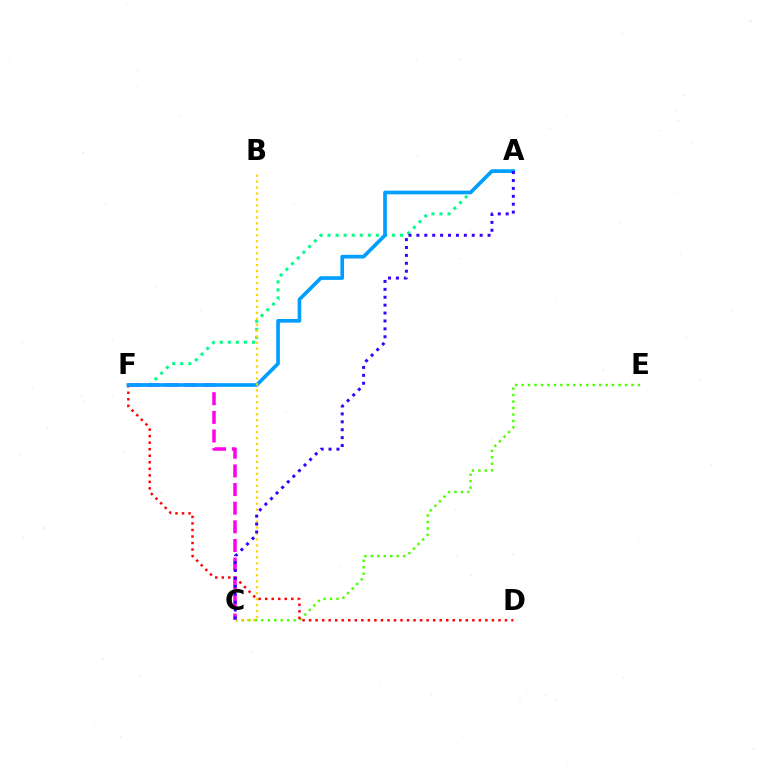{('C', 'F'): [{'color': '#ff00ed', 'line_style': 'dashed', 'thickness': 2.53}], ('A', 'F'): [{'color': '#00ff86', 'line_style': 'dotted', 'thickness': 2.19}, {'color': '#009eff', 'line_style': 'solid', 'thickness': 2.63}], ('C', 'E'): [{'color': '#4fff00', 'line_style': 'dotted', 'thickness': 1.76}], ('D', 'F'): [{'color': '#ff0000', 'line_style': 'dotted', 'thickness': 1.77}], ('B', 'C'): [{'color': '#ffd500', 'line_style': 'dotted', 'thickness': 1.62}], ('A', 'C'): [{'color': '#3700ff', 'line_style': 'dotted', 'thickness': 2.15}]}